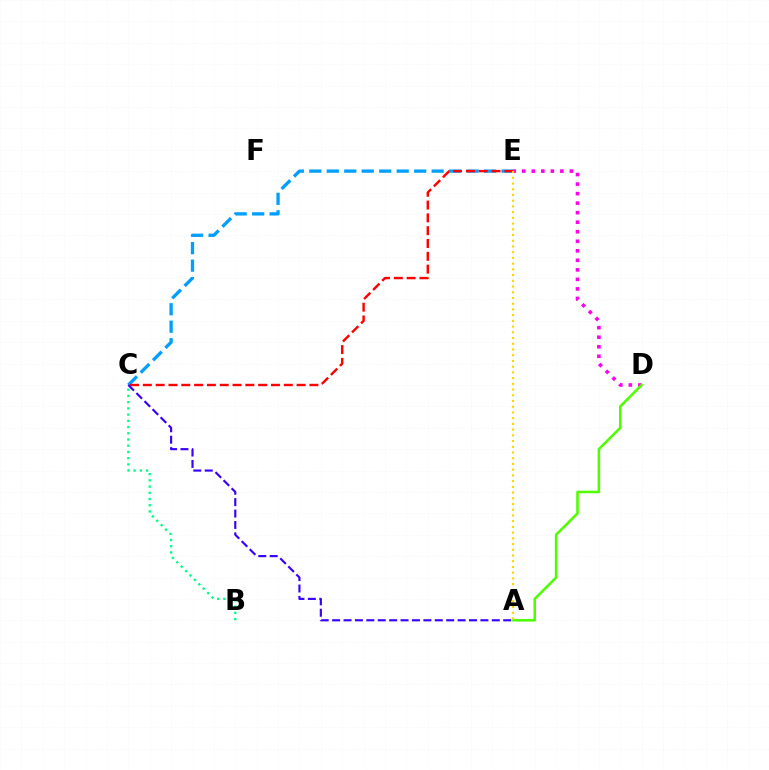{('C', 'E'): [{'color': '#009eff', 'line_style': 'dashed', 'thickness': 2.37}, {'color': '#ff0000', 'line_style': 'dashed', 'thickness': 1.74}], ('D', 'E'): [{'color': '#ff00ed', 'line_style': 'dotted', 'thickness': 2.59}], ('A', 'D'): [{'color': '#4fff00', 'line_style': 'solid', 'thickness': 1.83}], ('B', 'C'): [{'color': '#00ff86', 'line_style': 'dotted', 'thickness': 1.69}], ('A', 'E'): [{'color': '#ffd500', 'line_style': 'dotted', 'thickness': 1.55}], ('A', 'C'): [{'color': '#3700ff', 'line_style': 'dashed', 'thickness': 1.55}]}